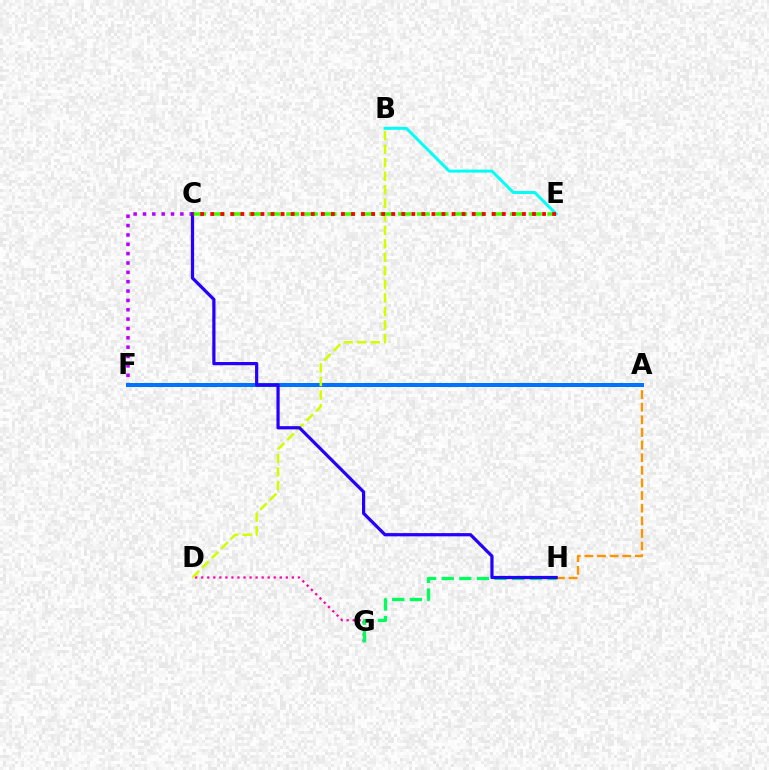{('D', 'G'): [{'color': '#ff00ac', 'line_style': 'dotted', 'thickness': 1.64}], ('C', 'F'): [{'color': '#b900ff', 'line_style': 'dotted', 'thickness': 2.54}], ('G', 'H'): [{'color': '#00ff5c', 'line_style': 'dashed', 'thickness': 2.4}], ('A', 'H'): [{'color': '#ff9400', 'line_style': 'dashed', 'thickness': 1.71}], ('B', 'E'): [{'color': '#00fff6', 'line_style': 'solid', 'thickness': 2.14}], ('A', 'F'): [{'color': '#0074ff', 'line_style': 'solid', 'thickness': 2.88}], ('B', 'D'): [{'color': '#d1ff00', 'line_style': 'dashed', 'thickness': 1.84}], ('C', 'E'): [{'color': '#3dff00', 'line_style': 'dashed', 'thickness': 2.53}, {'color': '#ff0000', 'line_style': 'dotted', 'thickness': 2.73}], ('C', 'H'): [{'color': '#2500ff', 'line_style': 'solid', 'thickness': 2.32}]}